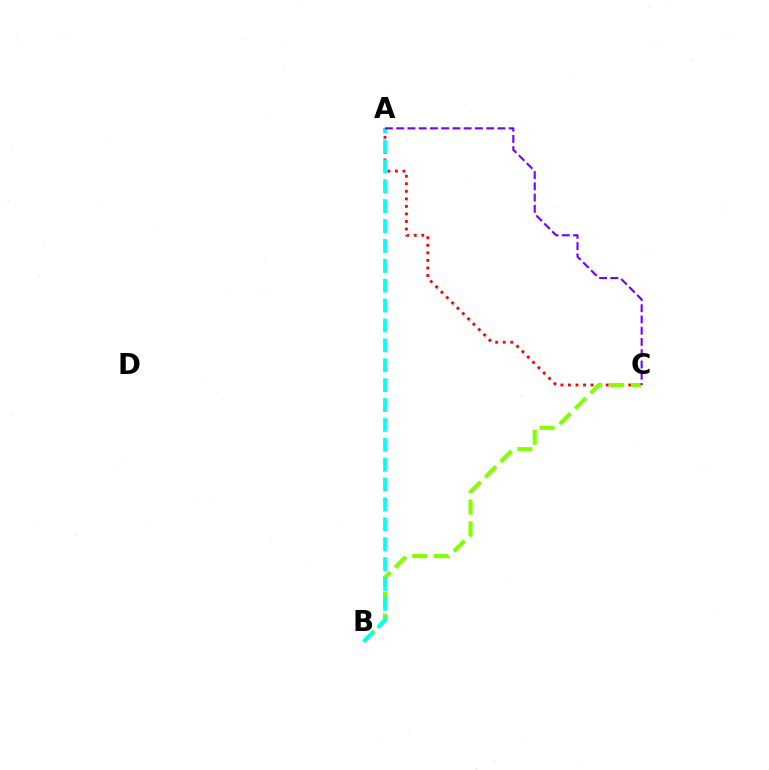{('A', 'C'): [{'color': '#ff0000', 'line_style': 'dotted', 'thickness': 2.05}, {'color': '#7200ff', 'line_style': 'dashed', 'thickness': 1.53}], ('B', 'C'): [{'color': '#84ff00', 'line_style': 'dashed', 'thickness': 2.96}], ('A', 'B'): [{'color': '#00fff6', 'line_style': 'dashed', 'thickness': 2.7}]}